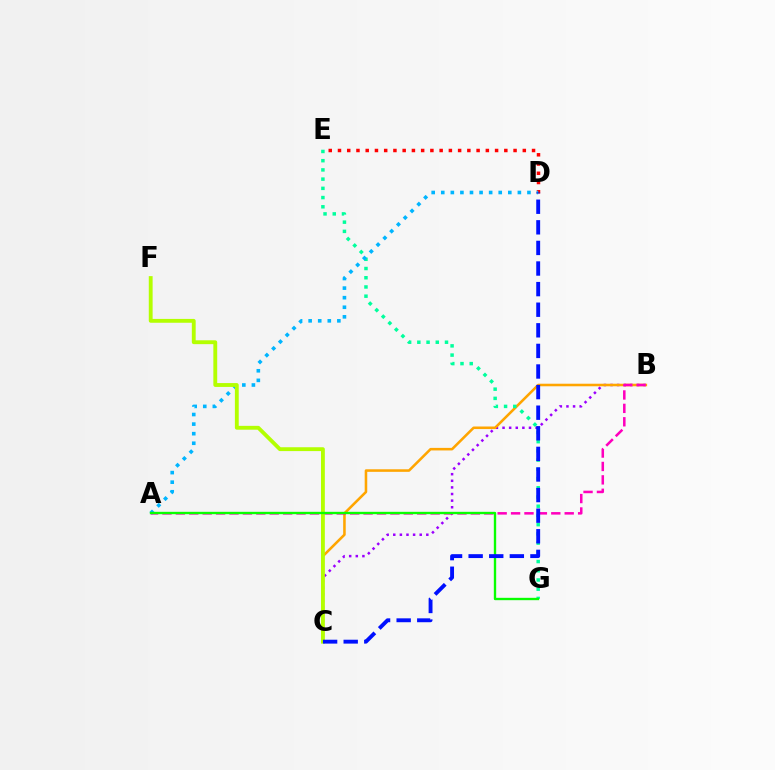{('D', 'E'): [{'color': '#ff0000', 'line_style': 'dotted', 'thickness': 2.51}], ('B', 'C'): [{'color': '#9b00ff', 'line_style': 'dotted', 'thickness': 1.8}, {'color': '#ffa500', 'line_style': 'solid', 'thickness': 1.84}], ('A', 'B'): [{'color': '#ff00bd', 'line_style': 'dashed', 'thickness': 1.82}], ('E', 'G'): [{'color': '#00ff9d', 'line_style': 'dotted', 'thickness': 2.51}], ('A', 'D'): [{'color': '#00b5ff', 'line_style': 'dotted', 'thickness': 2.6}], ('C', 'F'): [{'color': '#b3ff00', 'line_style': 'solid', 'thickness': 2.77}], ('A', 'G'): [{'color': '#08ff00', 'line_style': 'solid', 'thickness': 1.7}], ('C', 'D'): [{'color': '#0010ff', 'line_style': 'dashed', 'thickness': 2.8}]}